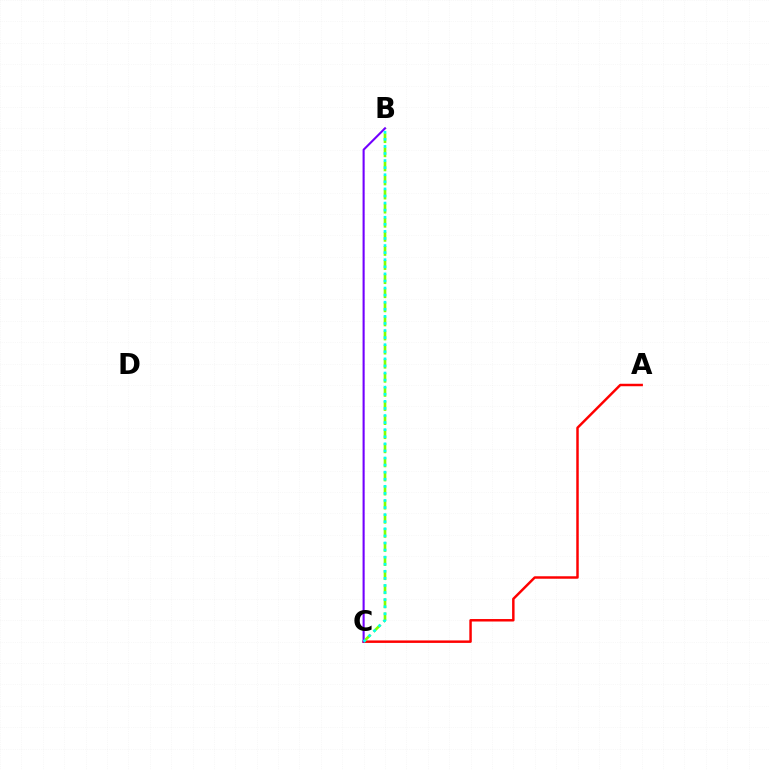{('A', 'C'): [{'color': '#ff0000', 'line_style': 'solid', 'thickness': 1.78}], ('B', 'C'): [{'color': '#84ff00', 'line_style': 'dashed', 'thickness': 1.91}, {'color': '#7200ff', 'line_style': 'solid', 'thickness': 1.51}, {'color': '#00fff6', 'line_style': 'dotted', 'thickness': 1.92}]}